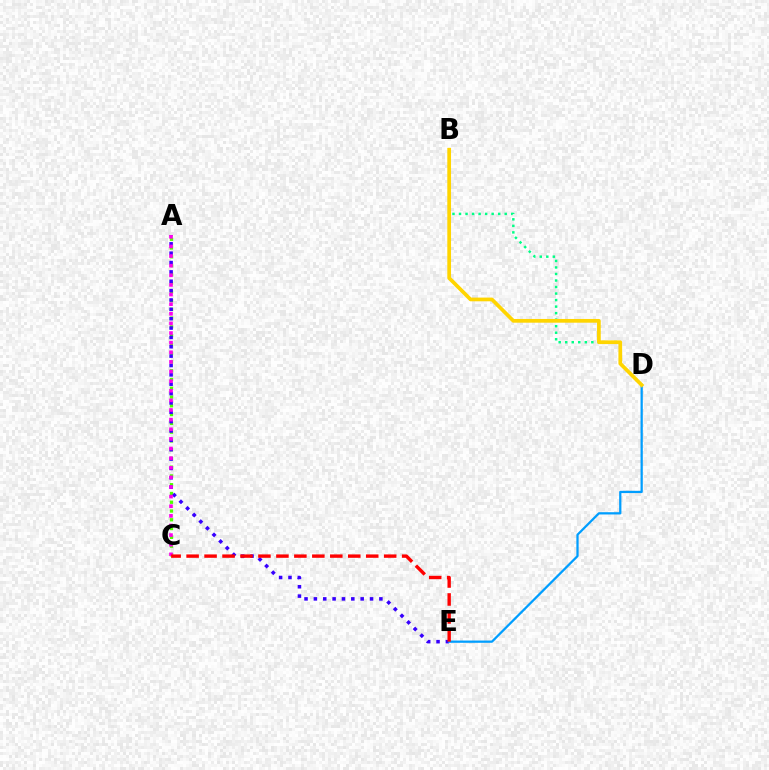{('A', 'C'): [{'color': '#4fff00', 'line_style': 'dotted', 'thickness': 2.38}, {'color': '#ff00ed', 'line_style': 'dotted', 'thickness': 2.61}], ('A', 'E'): [{'color': '#3700ff', 'line_style': 'dotted', 'thickness': 2.54}], ('B', 'D'): [{'color': '#00ff86', 'line_style': 'dotted', 'thickness': 1.77}, {'color': '#ffd500', 'line_style': 'solid', 'thickness': 2.68}], ('D', 'E'): [{'color': '#009eff', 'line_style': 'solid', 'thickness': 1.63}], ('C', 'E'): [{'color': '#ff0000', 'line_style': 'dashed', 'thickness': 2.44}]}